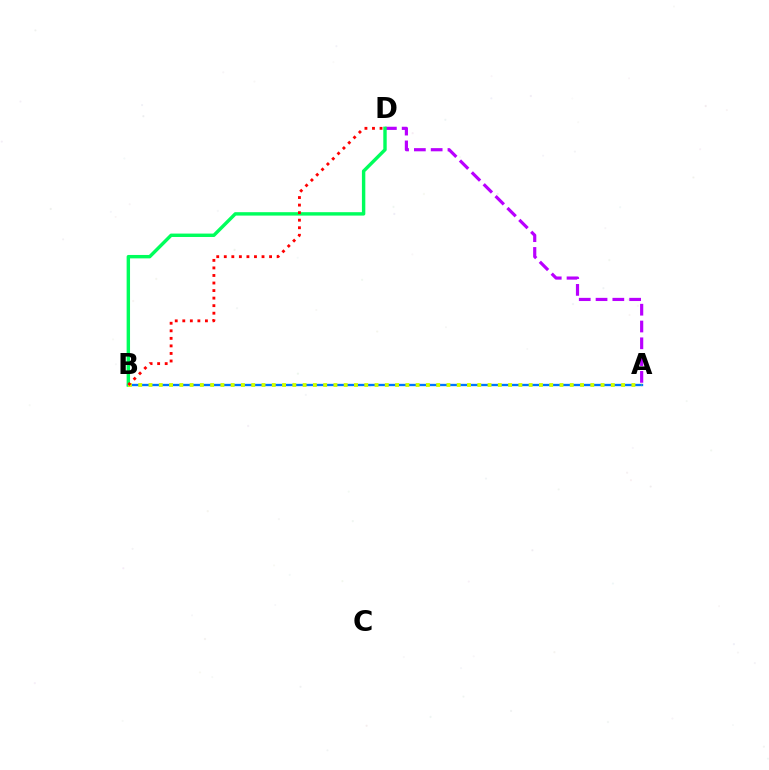{('A', 'D'): [{'color': '#b900ff', 'line_style': 'dashed', 'thickness': 2.28}], ('A', 'B'): [{'color': '#0074ff', 'line_style': 'solid', 'thickness': 1.68}, {'color': '#d1ff00', 'line_style': 'dotted', 'thickness': 2.79}], ('B', 'D'): [{'color': '#00ff5c', 'line_style': 'solid', 'thickness': 2.45}, {'color': '#ff0000', 'line_style': 'dotted', 'thickness': 2.05}]}